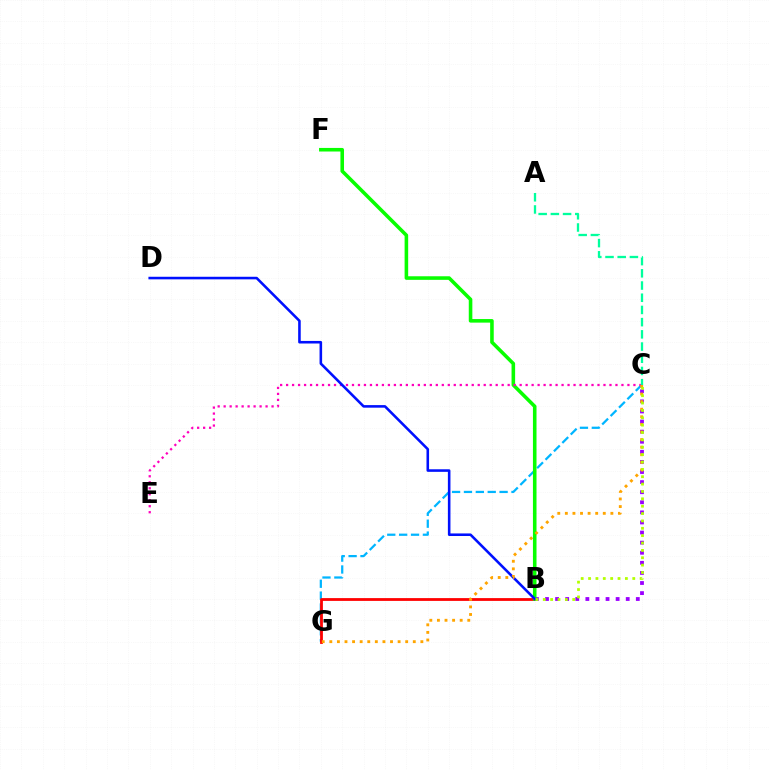{('C', 'G'): [{'color': '#00b5ff', 'line_style': 'dashed', 'thickness': 1.61}, {'color': '#ffa500', 'line_style': 'dotted', 'thickness': 2.06}], ('B', 'G'): [{'color': '#ff0000', 'line_style': 'solid', 'thickness': 2.01}], ('B', 'C'): [{'color': '#9b00ff', 'line_style': 'dotted', 'thickness': 2.74}, {'color': '#b3ff00', 'line_style': 'dotted', 'thickness': 2.0}], ('B', 'F'): [{'color': '#08ff00', 'line_style': 'solid', 'thickness': 2.57}], ('C', 'E'): [{'color': '#ff00bd', 'line_style': 'dotted', 'thickness': 1.63}], ('B', 'D'): [{'color': '#0010ff', 'line_style': 'solid', 'thickness': 1.85}], ('A', 'C'): [{'color': '#00ff9d', 'line_style': 'dashed', 'thickness': 1.66}]}